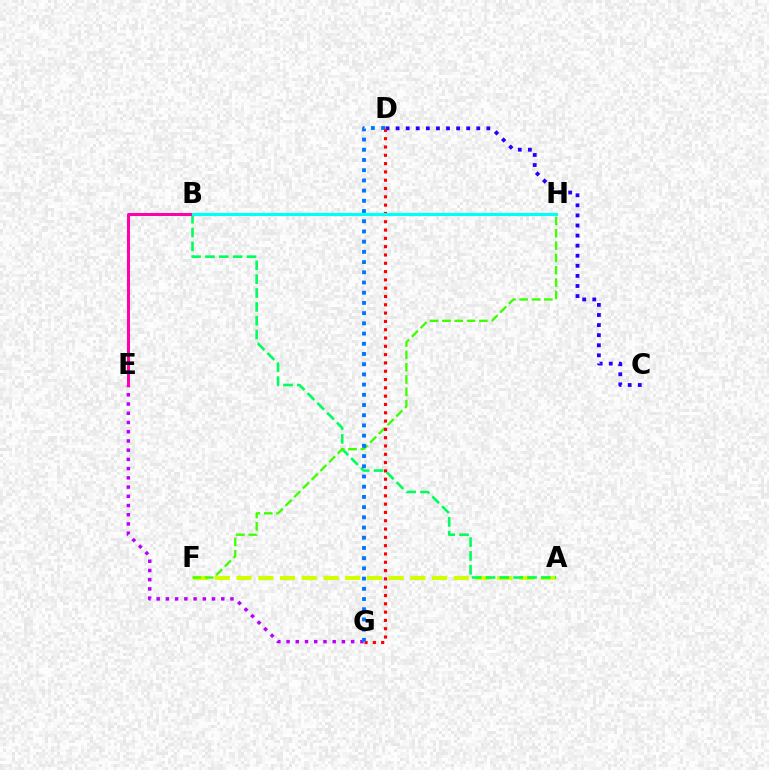{('A', 'F'): [{'color': '#d1ff00', 'line_style': 'dashed', 'thickness': 2.95}], ('E', 'G'): [{'color': '#b900ff', 'line_style': 'dotted', 'thickness': 2.51}], ('A', 'B'): [{'color': '#00ff5c', 'line_style': 'dashed', 'thickness': 1.88}], ('C', 'D'): [{'color': '#2500ff', 'line_style': 'dotted', 'thickness': 2.74}], ('B', 'H'): [{'color': '#ff9400', 'line_style': 'dotted', 'thickness': 1.91}, {'color': '#00fff6', 'line_style': 'solid', 'thickness': 2.26}], ('B', 'E'): [{'color': '#ff00ac', 'line_style': 'solid', 'thickness': 2.16}], ('F', 'H'): [{'color': '#3dff00', 'line_style': 'dashed', 'thickness': 1.67}], ('D', 'G'): [{'color': '#ff0000', 'line_style': 'dotted', 'thickness': 2.26}, {'color': '#0074ff', 'line_style': 'dotted', 'thickness': 2.77}]}